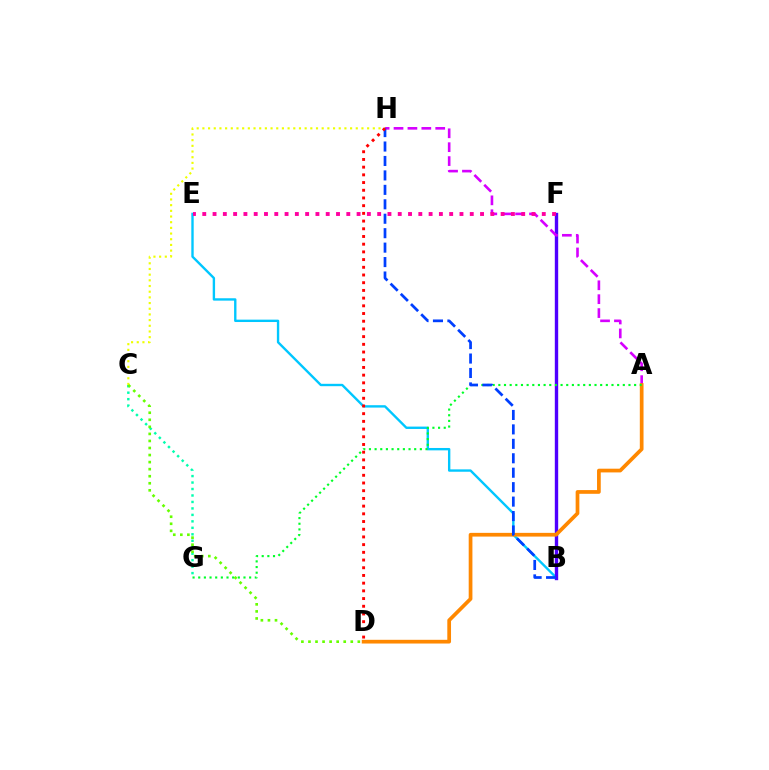{('B', 'E'): [{'color': '#00c7ff', 'line_style': 'solid', 'thickness': 1.71}], ('B', 'F'): [{'color': '#4f00ff', 'line_style': 'solid', 'thickness': 2.43}], ('C', 'H'): [{'color': '#eeff00', 'line_style': 'dotted', 'thickness': 1.54}], ('A', 'H'): [{'color': '#d600ff', 'line_style': 'dashed', 'thickness': 1.89}], ('A', 'D'): [{'color': '#ff8800', 'line_style': 'solid', 'thickness': 2.68}], ('C', 'G'): [{'color': '#00ffaf', 'line_style': 'dotted', 'thickness': 1.76}], ('A', 'G'): [{'color': '#00ff27', 'line_style': 'dotted', 'thickness': 1.54}], ('C', 'D'): [{'color': '#66ff00', 'line_style': 'dotted', 'thickness': 1.92}], ('E', 'F'): [{'color': '#ff00a0', 'line_style': 'dotted', 'thickness': 2.8}], ('B', 'H'): [{'color': '#003fff', 'line_style': 'dashed', 'thickness': 1.96}], ('D', 'H'): [{'color': '#ff0000', 'line_style': 'dotted', 'thickness': 2.09}]}